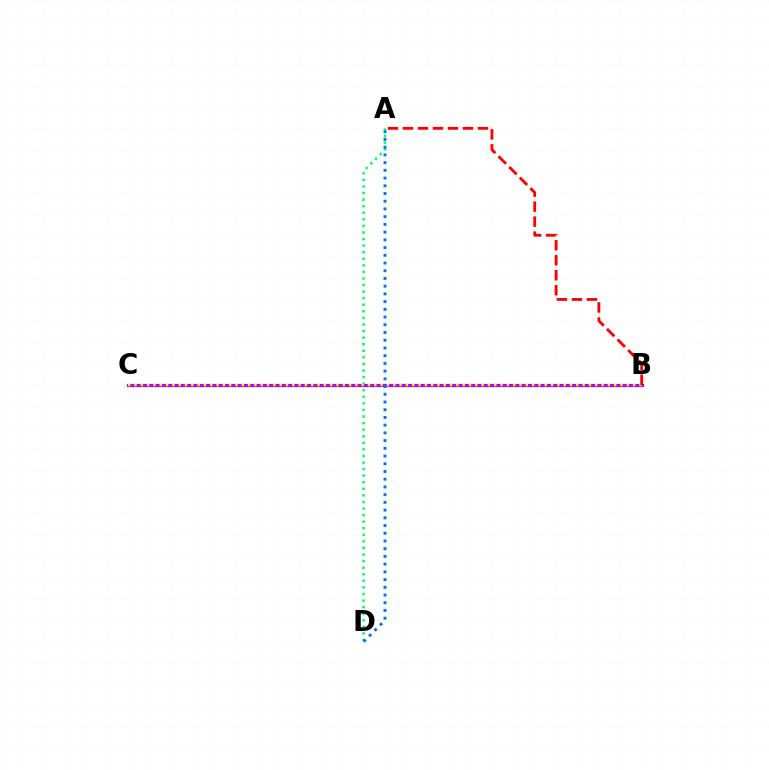{('A', 'D'): [{'color': '#00ff5c', 'line_style': 'dotted', 'thickness': 1.79}, {'color': '#0074ff', 'line_style': 'dotted', 'thickness': 2.1}], ('B', 'C'): [{'color': '#b900ff', 'line_style': 'solid', 'thickness': 2.29}, {'color': '#d1ff00', 'line_style': 'dotted', 'thickness': 1.71}], ('A', 'B'): [{'color': '#ff0000', 'line_style': 'dashed', 'thickness': 2.04}]}